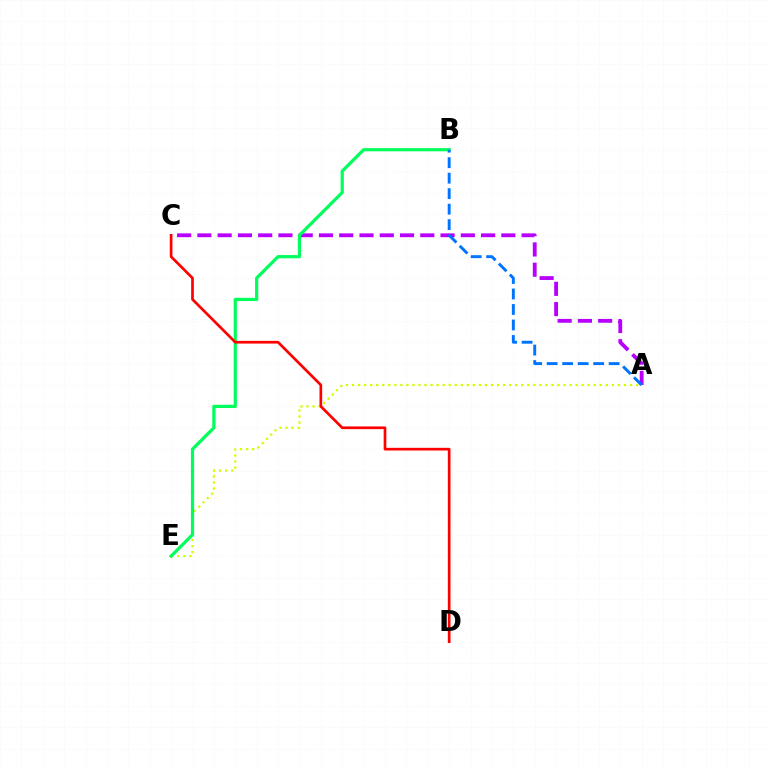{('A', 'E'): [{'color': '#d1ff00', 'line_style': 'dotted', 'thickness': 1.64}], ('A', 'C'): [{'color': '#b900ff', 'line_style': 'dashed', 'thickness': 2.75}], ('B', 'E'): [{'color': '#00ff5c', 'line_style': 'solid', 'thickness': 2.31}], ('A', 'B'): [{'color': '#0074ff', 'line_style': 'dashed', 'thickness': 2.1}], ('C', 'D'): [{'color': '#ff0000', 'line_style': 'solid', 'thickness': 1.94}]}